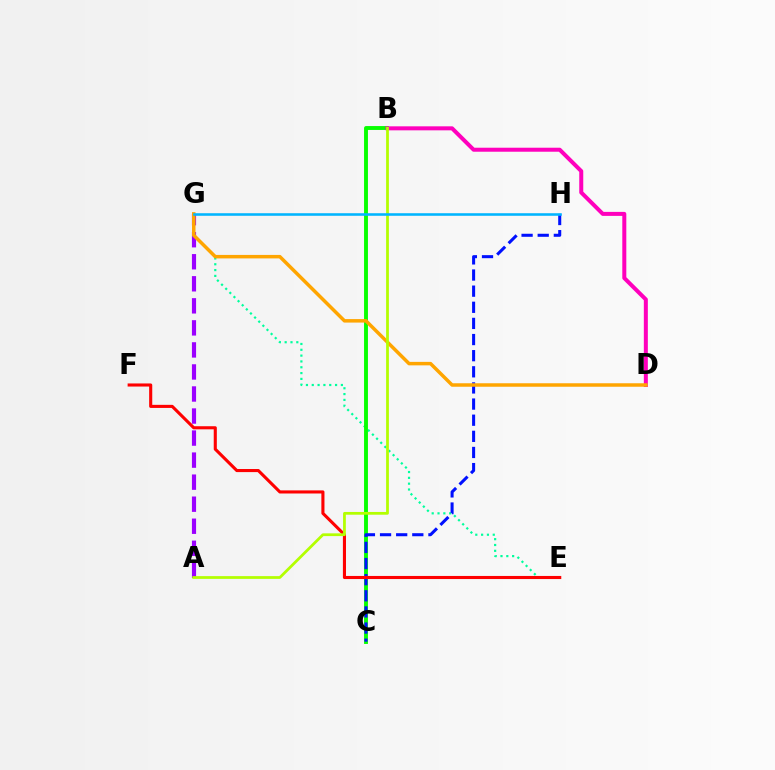{('E', 'G'): [{'color': '#00ff9d', 'line_style': 'dotted', 'thickness': 1.58}], ('A', 'G'): [{'color': '#9b00ff', 'line_style': 'dashed', 'thickness': 2.99}], ('B', 'C'): [{'color': '#08ff00', 'line_style': 'solid', 'thickness': 2.8}], ('C', 'H'): [{'color': '#0010ff', 'line_style': 'dashed', 'thickness': 2.19}], ('E', 'F'): [{'color': '#ff0000', 'line_style': 'solid', 'thickness': 2.23}], ('B', 'D'): [{'color': '#ff00bd', 'line_style': 'solid', 'thickness': 2.88}], ('D', 'G'): [{'color': '#ffa500', 'line_style': 'solid', 'thickness': 2.51}], ('A', 'B'): [{'color': '#b3ff00', 'line_style': 'solid', 'thickness': 1.98}], ('G', 'H'): [{'color': '#00b5ff', 'line_style': 'solid', 'thickness': 1.84}]}